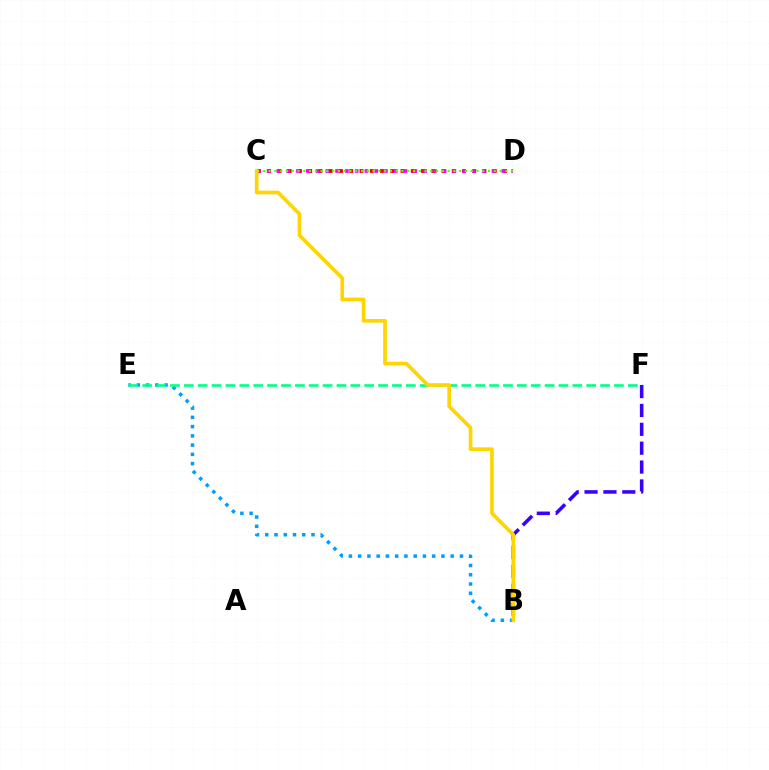{('C', 'D'): [{'color': '#ff0000', 'line_style': 'dotted', 'thickness': 2.79}, {'color': '#ff00ed', 'line_style': 'dotted', 'thickness': 2.66}, {'color': '#4fff00', 'line_style': 'dotted', 'thickness': 1.57}], ('B', 'E'): [{'color': '#009eff', 'line_style': 'dotted', 'thickness': 2.51}], ('E', 'F'): [{'color': '#00ff86', 'line_style': 'dashed', 'thickness': 1.88}], ('B', 'F'): [{'color': '#3700ff', 'line_style': 'dashed', 'thickness': 2.56}], ('B', 'C'): [{'color': '#ffd500', 'line_style': 'solid', 'thickness': 2.63}]}